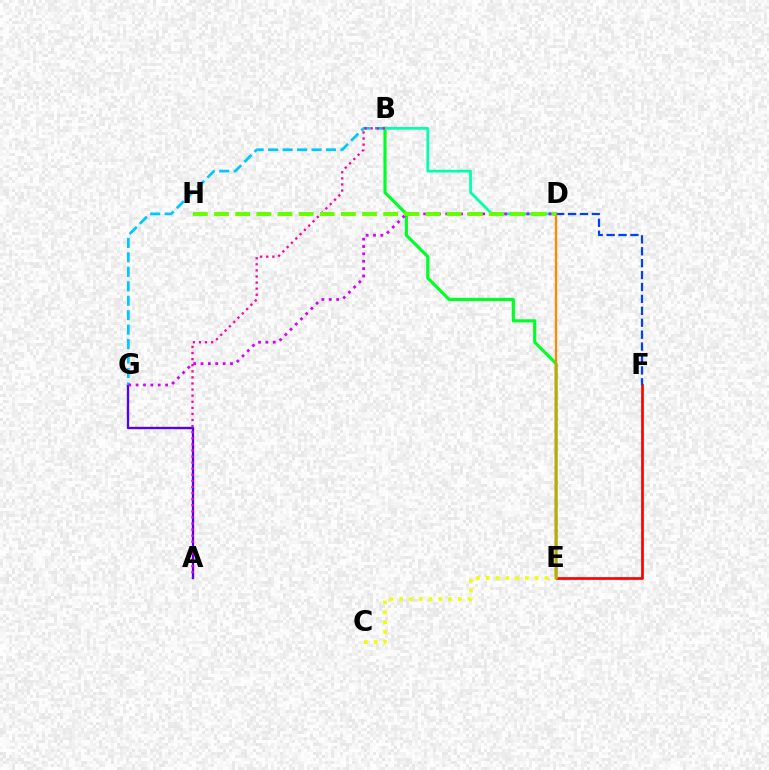{('E', 'F'): [{'color': '#ff0000', 'line_style': 'solid', 'thickness': 1.95}], ('A', 'G'): [{'color': '#4f00ff', 'line_style': 'solid', 'thickness': 1.68}], ('B', 'E'): [{'color': '#00ff27', 'line_style': 'solid', 'thickness': 2.26}], ('B', 'G'): [{'color': '#00c7ff', 'line_style': 'dashed', 'thickness': 1.96}], ('C', 'E'): [{'color': '#eeff00', 'line_style': 'dotted', 'thickness': 2.66}], ('B', 'D'): [{'color': '#00ffaf', 'line_style': 'solid', 'thickness': 1.96}], ('A', 'B'): [{'color': '#ff00a0', 'line_style': 'dotted', 'thickness': 1.65}], ('D', 'F'): [{'color': '#003fff', 'line_style': 'dashed', 'thickness': 1.62}], ('D', 'E'): [{'color': '#ff8800', 'line_style': 'solid', 'thickness': 1.66}], ('D', 'G'): [{'color': '#d600ff', 'line_style': 'dotted', 'thickness': 2.0}], ('D', 'H'): [{'color': '#66ff00', 'line_style': 'dashed', 'thickness': 2.87}]}